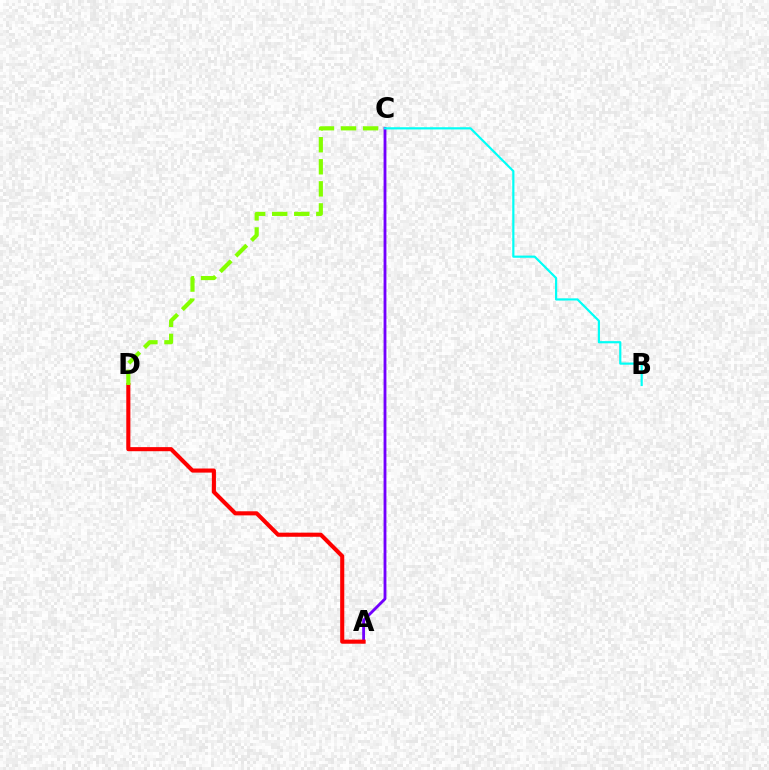{('A', 'C'): [{'color': '#7200ff', 'line_style': 'solid', 'thickness': 2.04}], ('A', 'D'): [{'color': '#ff0000', 'line_style': 'solid', 'thickness': 2.95}], ('B', 'C'): [{'color': '#00fff6', 'line_style': 'solid', 'thickness': 1.58}], ('C', 'D'): [{'color': '#84ff00', 'line_style': 'dashed', 'thickness': 3.0}]}